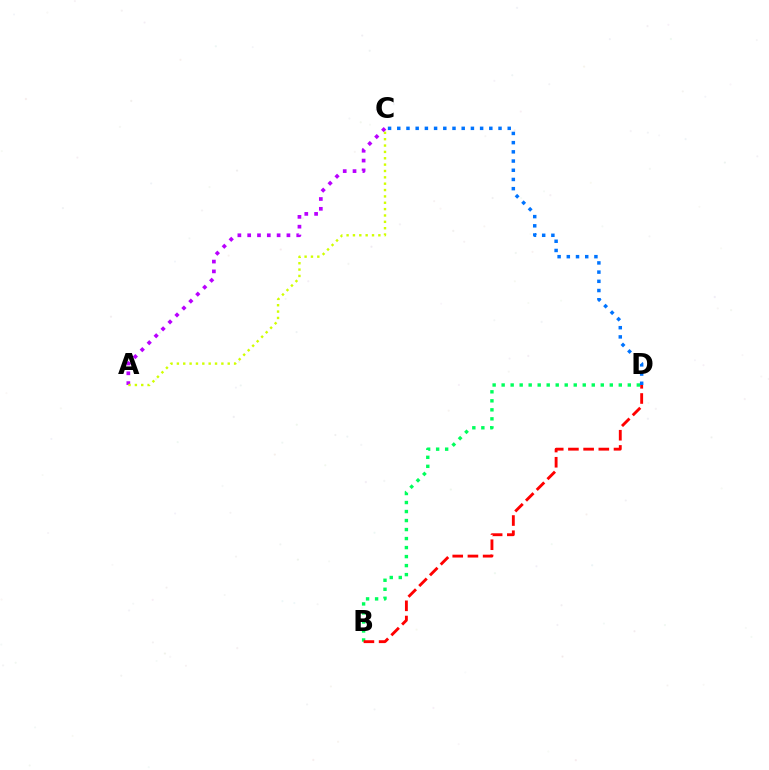{('B', 'D'): [{'color': '#00ff5c', 'line_style': 'dotted', 'thickness': 2.45}, {'color': '#ff0000', 'line_style': 'dashed', 'thickness': 2.06}], ('C', 'D'): [{'color': '#0074ff', 'line_style': 'dotted', 'thickness': 2.5}], ('A', 'C'): [{'color': '#b900ff', 'line_style': 'dotted', 'thickness': 2.67}, {'color': '#d1ff00', 'line_style': 'dotted', 'thickness': 1.73}]}